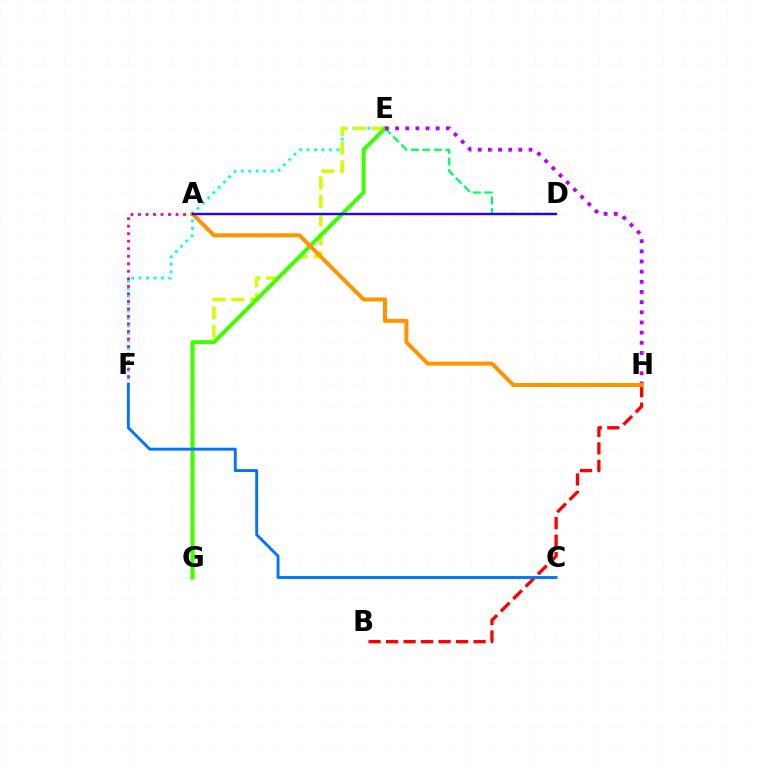{('E', 'F'): [{'color': '#00fff6', 'line_style': 'dotted', 'thickness': 2.03}], ('E', 'G'): [{'color': '#d1ff00', 'line_style': 'dashed', 'thickness': 2.54}, {'color': '#3dff00', 'line_style': 'solid', 'thickness': 2.89}], ('B', 'H'): [{'color': '#ff0000', 'line_style': 'dashed', 'thickness': 2.38}], ('D', 'E'): [{'color': '#00ff5c', 'line_style': 'dashed', 'thickness': 1.57}], ('E', 'H'): [{'color': '#b900ff', 'line_style': 'dotted', 'thickness': 2.76}], ('A', 'F'): [{'color': '#ff00ac', 'line_style': 'dotted', 'thickness': 2.04}], ('A', 'H'): [{'color': '#ff9400', 'line_style': 'solid', 'thickness': 2.89}], ('A', 'D'): [{'color': '#2500ff', 'line_style': 'solid', 'thickness': 1.73}], ('C', 'F'): [{'color': '#0074ff', 'line_style': 'solid', 'thickness': 2.09}]}